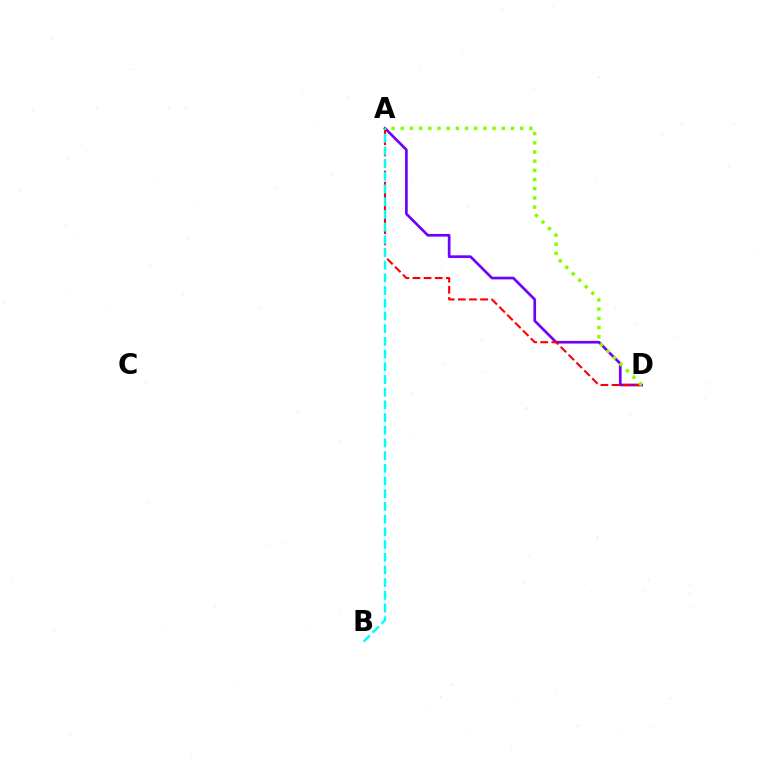{('A', 'D'): [{'color': '#7200ff', 'line_style': 'solid', 'thickness': 1.93}, {'color': '#ff0000', 'line_style': 'dashed', 'thickness': 1.51}, {'color': '#84ff00', 'line_style': 'dotted', 'thickness': 2.5}], ('A', 'B'): [{'color': '#00fff6', 'line_style': 'dashed', 'thickness': 1.72}]}